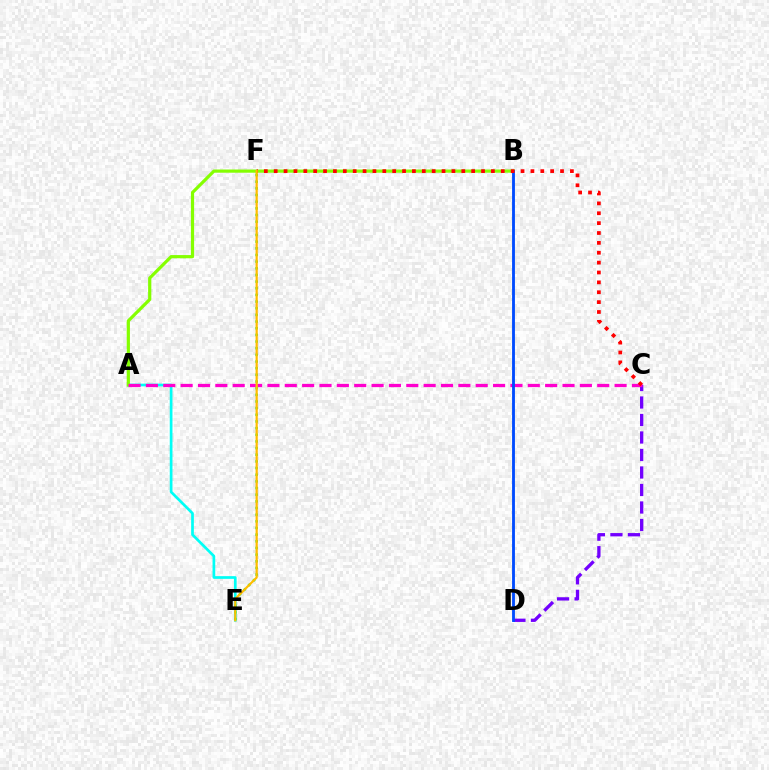{('A', 'E'): [{'color': '#00fff6', 'line_style': 'solid', 'thickness': 1.94}], ('C', 'D'): [{'color': '#7200ff', 'line_style': 'dashed', 'thickness': 2.38}], ('A', 'B'): [{'color': '#84ff00', 'line_style': 'solid', 'thickness': 2.31}], ('A', 'C'): [{'color': '#ff00cf', 'line_style': 'dashed', 'thickness': 2.36}], ('B', 'D'): [{'color': '#004bff', 'line_style': 'solid', 'thickness': 2.05}], ('E', 'F'): [{'color': '#00ff39', 'line_style': 'dotted', 'thickness': 1.81}, {'color': '#ffbd00', 'line_style': 'solid', 'thickness': 1.58}], ('C', 'F'): [{'color': '#ff0000', 'line_style': 'dotted', 'thickness': 2.68}]}